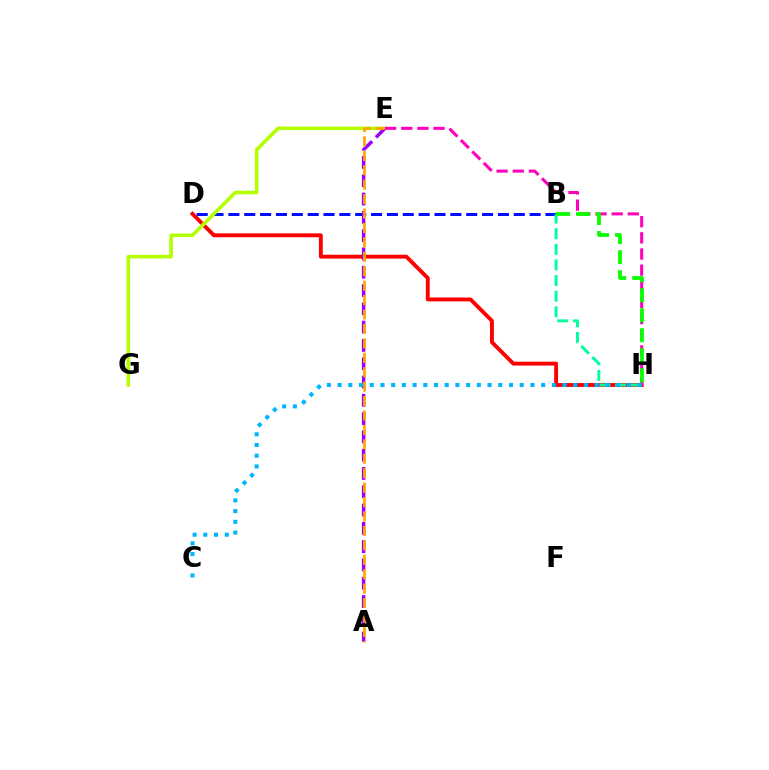{('B', 'D'): [{'color': '#0010ff', 'line_style': 'dashed', 'thickness': 2.15}], ('D', 'H'): [{'color': '#ff0000', 'line_style': 'solid', 'thickness': 2.79}], ('B', 'H'): [{'color': '#00ff9d', 'line_style': 'dashed', 'thickness': 2.12}, {'color': '#08ff00', 'line_style': 'dashed', 'thickness': 2.72}], ('E', 'G'): [{'color': '#b3ff00', 'line_style': 'solid', 'thickness': 2.56}], ('A', 'E'): [{'color': '#9b00ff', 'line_style': 'dashed', 'thickness': 2.49}, {'color': '#ffa500', 'line_style': 'dashed', 'thickness': 1.96}], ('E', 'H'): [{'color': '#ff00bd', 'line_style': 'dashed', 'thickness': 2.19}], ('C', 'H'): [{'color': '#00b5ff', 'line_style': 'dotted', 'thickness': 2.91}]}